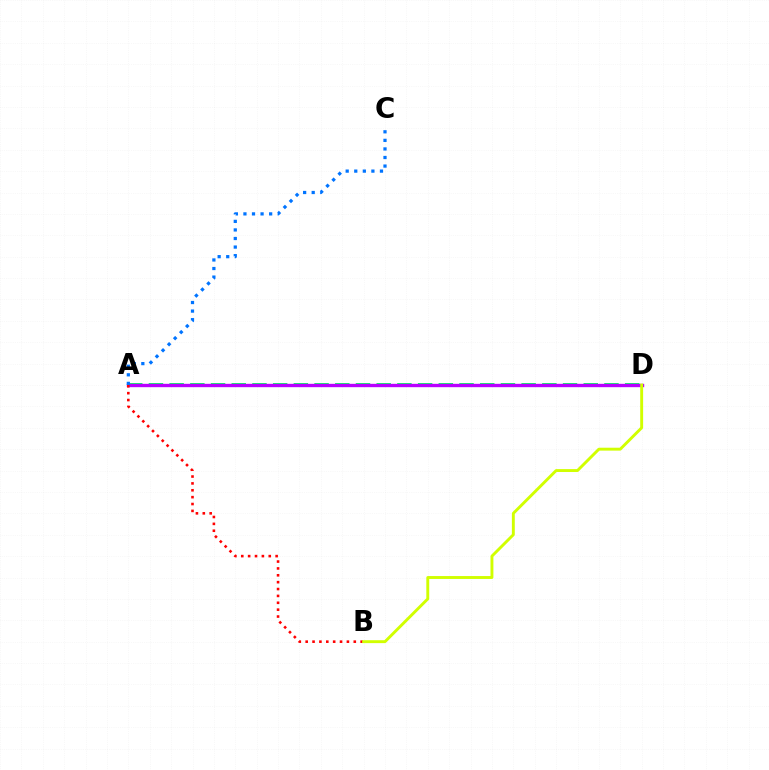{('A', 'D'): [{'color': '#00ff5c', 'line_style': 'dashed', 'thickness': 2.81}, {'color': '#b900ff', 'line_style': 'solid', 'thickness': 2.42}], ('A', 'B'): [{'color': '#ff0000', 'line_style': 'dotted', 'thickness': 1.87}], ('B', 'D'): [{'color': '#d1ff00', 'line_style': 'solid', 'thickness': 2.09}], ('A', 'C'): [{'color': '#0074ff', 'line_style': 'dotted', 'thickness': 2.33}]}